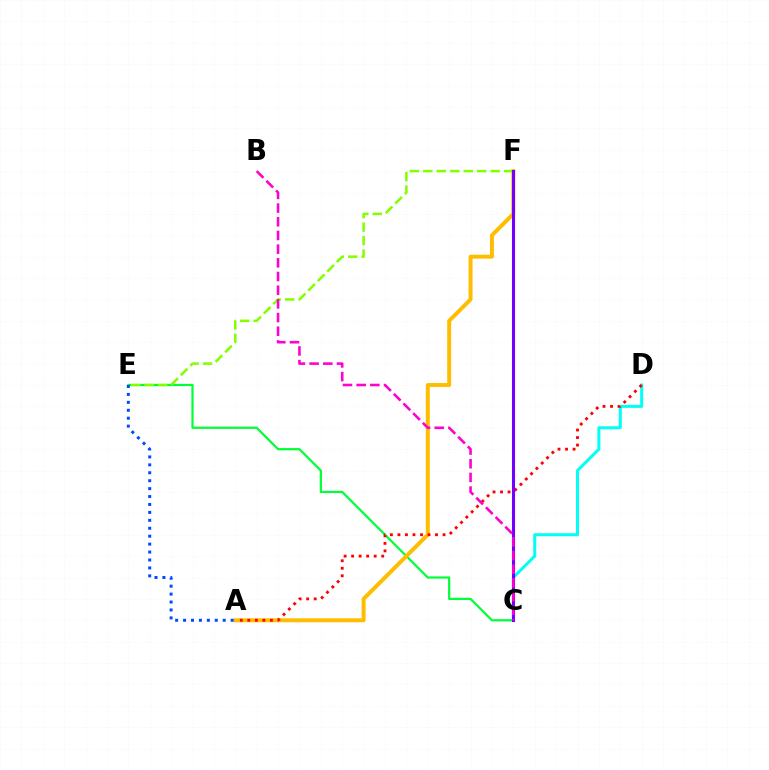{('C', 'D'): [{'color': '#00fff6', 'line_style': 'solid', 'thickness': 2.16}], ('C', 'E'): [{'color': '#00ff39', 'line_style': 'solid', 'thickness': 1.6}], ('A', 'F'): [{'color': '#ffbd00', 'line_style': 'solid', 'thickness': 2.85}], ('E', 'F'): [{'color': '#84ff00', 'line_style': 'dashed', 'thickness': 1.83}], ('A', 'D'): [{'color': '#ff0000', 'line_style': 'dotted', 'thickness': 2.04}], ('C', 'F'): [{'color': '#7200ff', 'line_style': 'solid', 'thickness': 2.21}], ('B', 'C'): [{'color': '#ff00cf', 'line_style': 'dashed', 'thickness': 1.86}], ('A', 'E'): [{'color': '#004bff', 'line_style': 'dotted', 'thickness': 2.15}]}